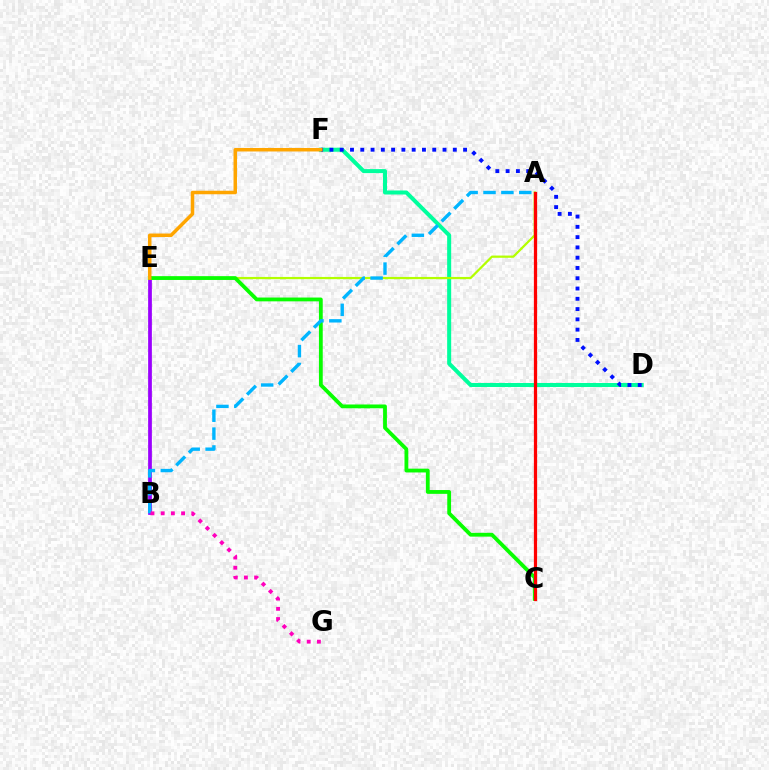{('B', 'E'): [{'color': '#9b00ff', 'line_style': 'solid', 'thickness': 2.69}], ('D', 'F'): [{'color': '#00ff9d', 'line_style': 'solid', 'thickness': 2.89}, {'color': '#0010ff', 'line_style': 'dotted', 'thickness': 2.79}], ('A', 'E'): [{'color': '#b3ff00', 'line_style': 'solid', 'thickness': 1.61}], ('C', 'E'): [{'color': '#08ff00', 'line_style': 'solid', 'thickness': 2.74}], ('E', 'F'): [{'color': '#ffa500', 'line_style': 'solid', 'thickness': 2.52}], ('A', 'C'): [{'color': '#ff0000', 'line_style': 'solid', 'thickness': 2.33}], ('A', 'B'): [{'color': '#00b5ff', 'line_style': 'dashed', 'thickness': 2.43}], ('B', 'G'): [{'color': '#ff00bd', 'line_style': 'dotted', 'thickness': 2.77}]}